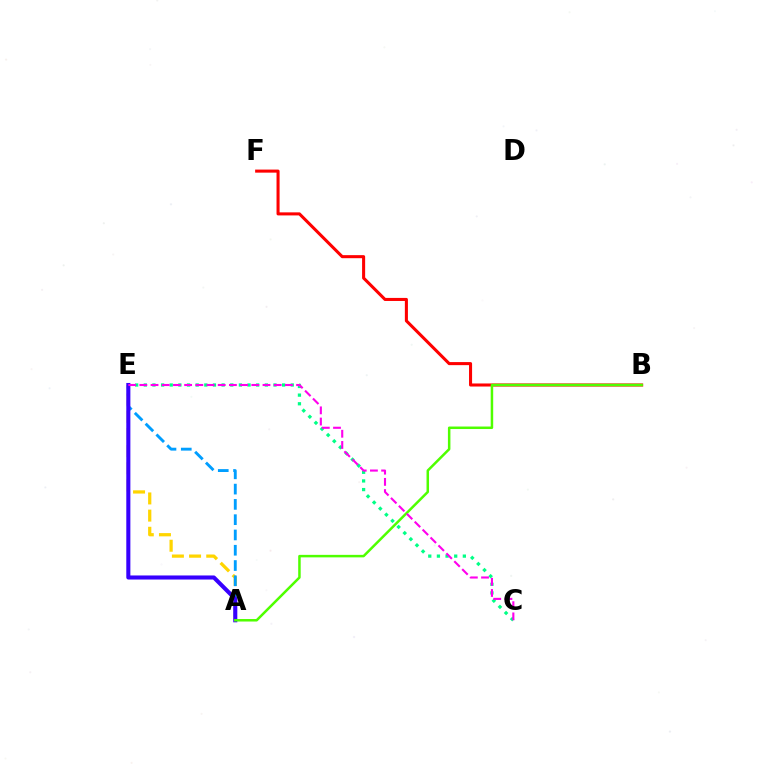{('B', 'F'): [{'color': '#ff0000', 'line_style': 'solid', 'thickness': 2.2}], ('A', 'E'): [{'color': '#ffd500', 'line_style': 'dashed', 'thickness': 2.33}, {'color': '#009eff', 'line_style': 'dashed', 'thickness': 2.08}, {'color': '#3700ff', 'line_style': 'solid', 'thickness': 2.93}], ('C', 'E'): [{'color': '#00ff86', 'line_style': 'dotted', 'thickness': 2.35}, {'color': '#ff00ed', 'line_style': 'dashed', 'thickness': 1.52}], ('A', 'B'): [{'color': '#4fff00', 'line_style': 'solid', 'thickness': 1.8}]}